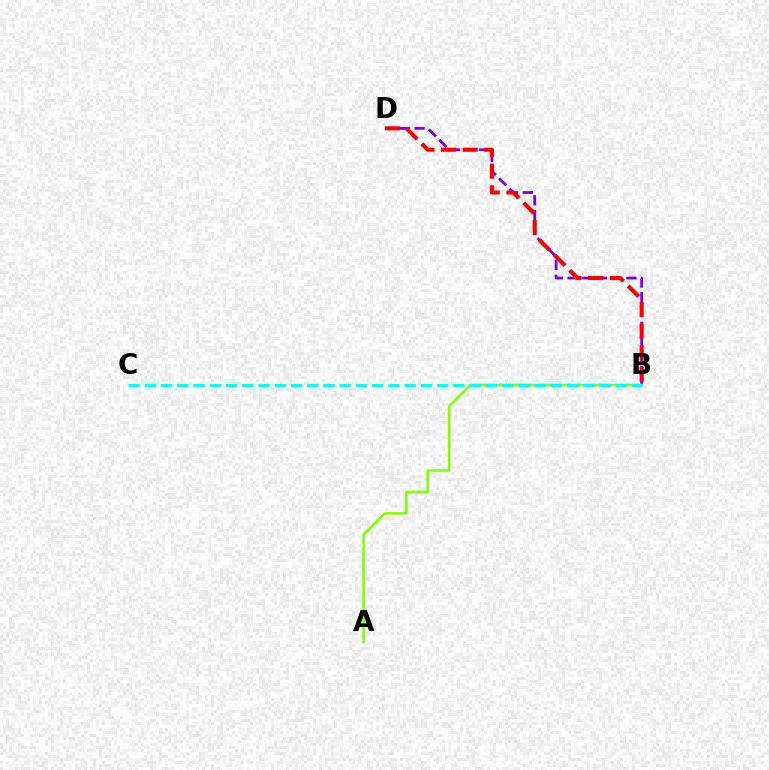{('B', 'D'): [{'color': '#7200ff', 'line_style': 'dashed', 'thickness': 2.0}, {'color': '#ff0000', 'line_style': 'dashed', 'thickness': 2.94}], ('A', 'B'): [{'color': '#84ff00', 'line_style': 'solid', 'thickness': 1.86}], ('B', 'C'): [{'color': '#00fff6', 'line_style': 'dashed', 'thickness': 2.21}]}